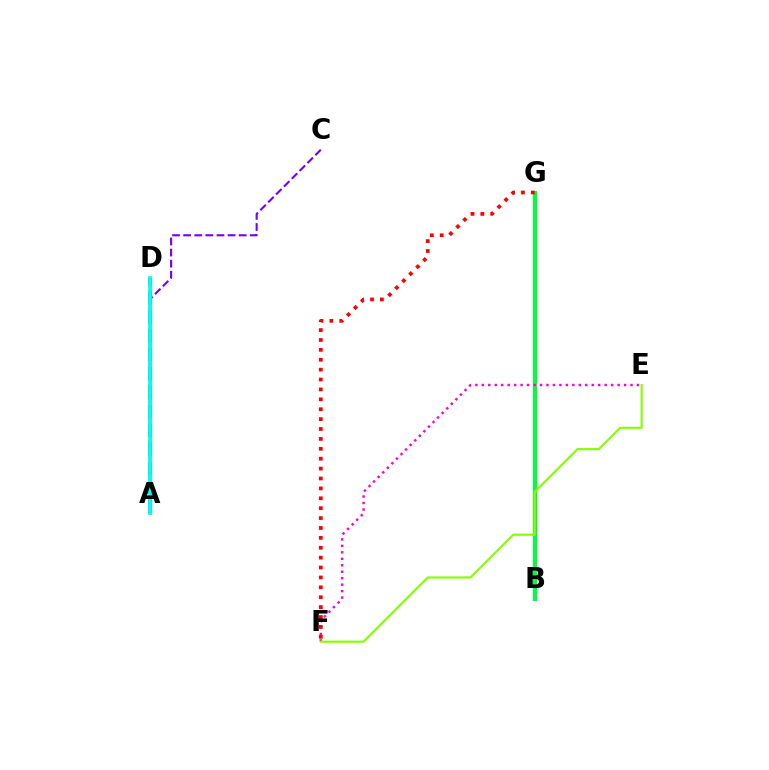{('B', 'G'): [{'color': '#00ff39', 'line_style': 'solid', 'thickness': 2.94}], ('A', 'C'): [{'color': '#7200ff', 'line_style': 'dashed', 'thickness': 1.51}], ('A', 'D'): [{'color': '#ffbd00', 'line_style': 'solid', 'thickness': 2.31}, {'color': '#004bff', 'line_style': 'dashed', 'thickness': 2.57}, {'color': '#00fff6', 'line_style': 'solid', 'thickness': 2.66}], ('E', 'F'): [{'color': '#ff00cf', 'line_style': 'dotted', 'thickness': 1.76}, {'color': '#84ff00', 'line_style': 'solid', 'thickness': 1.55}], ('F', 'G'): [{'color': '#ff0000', 'line_style': 'dotted', 'thickness': 2.69}]}